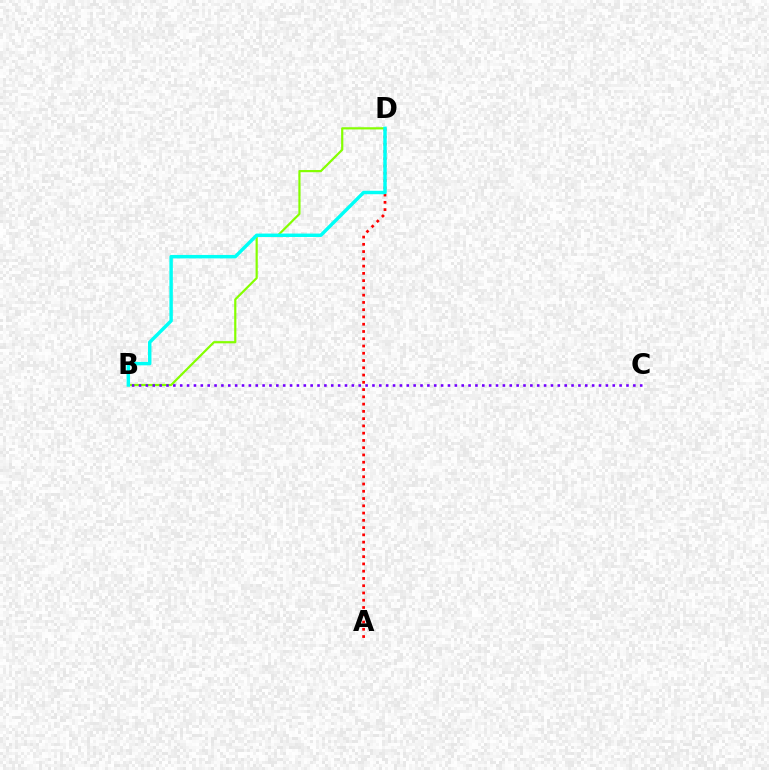{('A', 'D'): [{'color': '#ff0000', 'line_style': 'dotted', 'thickness': 1.97}], ('B', 'D'): [{'color': '#84ff00', 'line_style': 'solid', 'thickness': 1.58}, {'color': '#00fff6', 'line_style': 'solid', 'thickness': 2.48}], ('B', 'C'): [{'color': '#7200ff', 'line_style': 'dotted', 'thickness': 1.87}]}